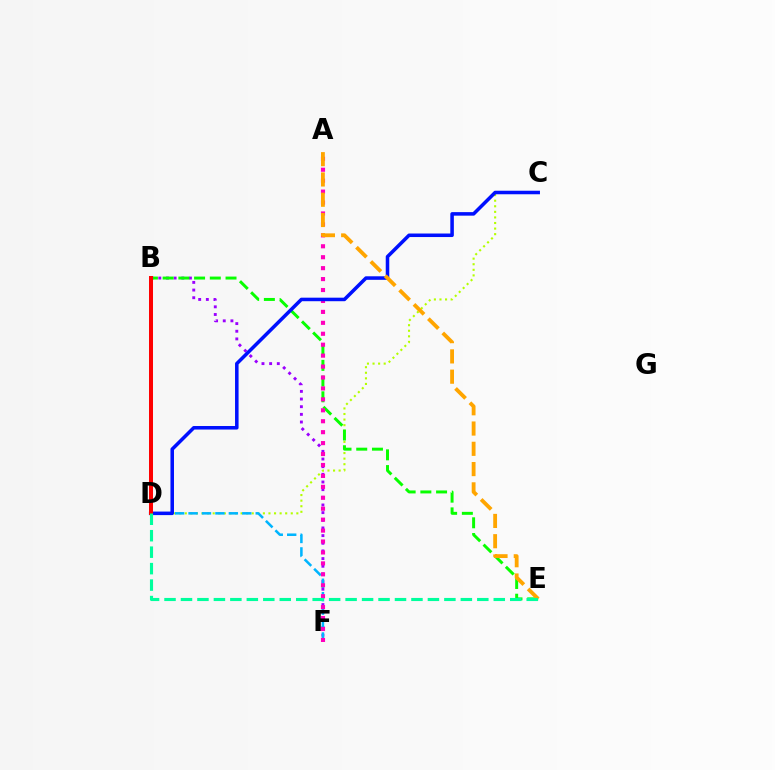{('B', 'F'): [{'color': '#9b00ff', 'line_style': 'dotted', 'thickness': 2.08}], ('C', 'D'): [{'color': '#b3ff00', 'line_style': 'dotted', 'thickness': 1.52}, {'color': '#0010ff', 'line_style': 'solid', 'thickness': 2.54}], ('D', 'F'): [{'color': '#00b5ff', 'line_style': 'dashed', 'thickness': 1.82}], ('B', 'E'): [{'color': '#08ff00', 'line_style': 'dashed', 'thickness': 2.14}], ('A', 'F'): [{'color': '#ff00bd', 'line_style': 'dotted', 'thickness': 2.97}], ('A', 'E'): [{'color': '#ffa500', 'line_style': 'dashed', 'thickness': 2.75}], ('B', 'D'): [{'color': '#ff0000', 'line_style': 'solid', 'thickness': 2.87}], ('D', 'E'): [{'color': '#00ff9d', 'line_style': 'dashed', 'thickness': 2.24}]}